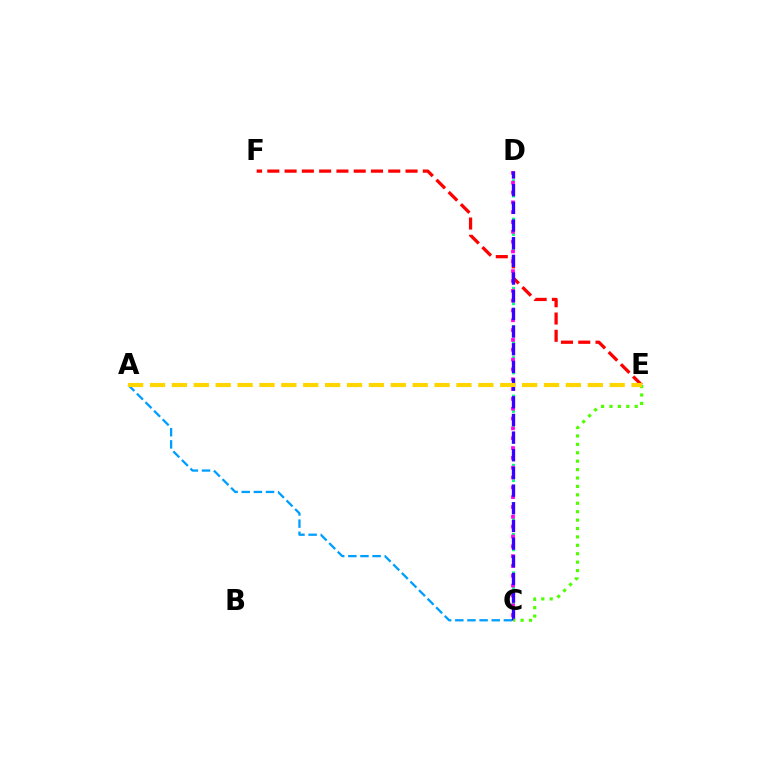{('E', 'F'): [{'color': '#ff0000', 'line_style': 'dashed', 'thickness': 2.35}], ('C', 'D'): [{'color': '#00ff86', 'line_style': 'dotted', 'thickness': 2.09}, {'color': '#ff00ed', 'line_style': 'dotted', 'thickness': 2.67}, {'color': '#3700ff', 'line_style': 'dashed', 'thickness': 2.4}], ('A', 'C'): [{'color': '#009eff', 'line_style': 'dashed', 'thickness': 1.65}], ('C', 'E'): [{'color': '#4fff00', 'line_style': 'dotted', 'thickness': 2.29}], ('A', 'E'): [{'color': '#ffd500', 'line_style': 'dashed', 'thickness': 2.97}]}